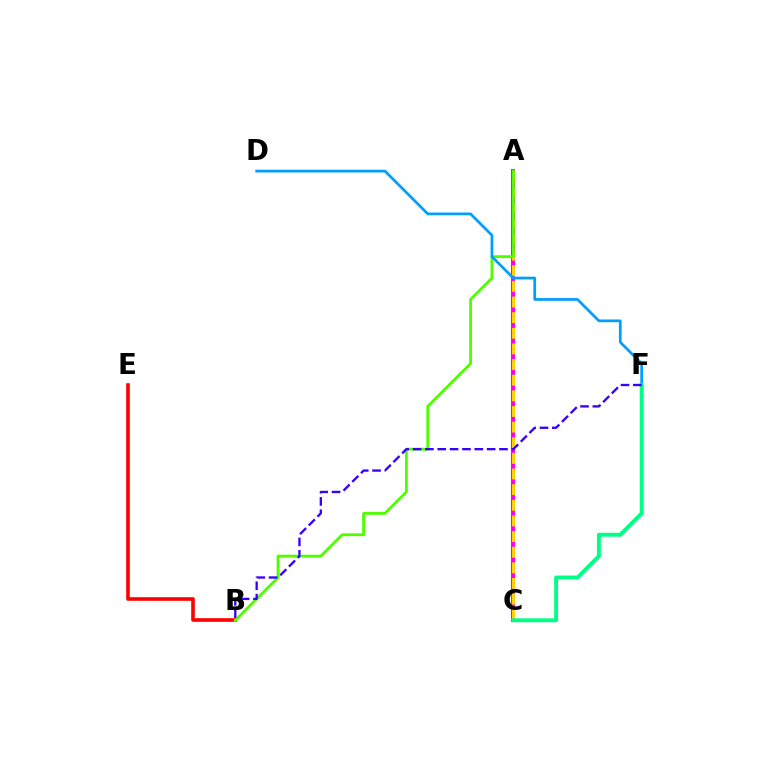{('A', 'C'): [{'color': '#ff00ed', 'line_style': 'solid', 'thickness': 2.95}, {'color': '#ffd500', 'line_style': 'dashed', 'thickness': 2.12}], ('B', 'E'): [{'color': '#ff0000', 'line_style': 'solid', 'thickness': 2.61}], ('A', 'B'): [{'color': '#4fff00', 'line_style': 'solid', 'thickness': 2.04}], ('D', 'F'): [{'color': '#009eff', 'line_style': 'solid', 'thickness': 1.96}], ('C', 'F'): [{'color': '#00ff86', 'line_style': 'solid', 'thickness': 2.82}], ('B', 'F'): [{'color': '#3700ff', 'line_style': 'dashed', 'thickness': 1.68}]}